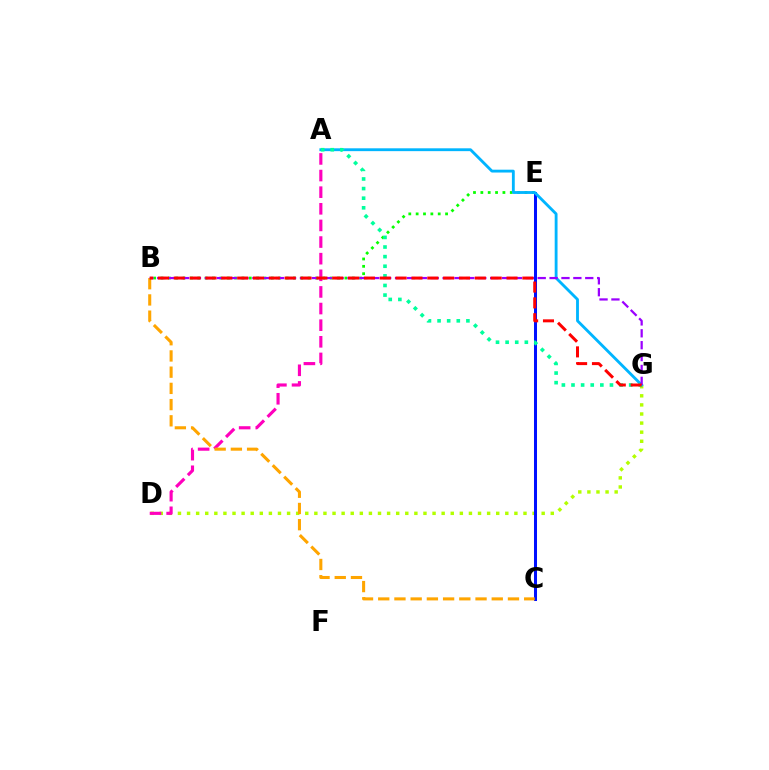{('D', 'G'): [{'color': '#b3ff00', 'line_style': 'dotted', 'thickness': 2.47}], ('C', 'E'): [{'color': '#0010ff', 'line_style': 'solid', 'thickness': 2.17}], ('B', 'E'): [{'color': '#08ff00', 'line_style': 'dotted', 'thickness': 2.0}], ('A', 'D'): [{'color': '#ff00bd', 'line_style': 'dashed', 'thickness': 2.26}], ('A', 'G'): [{'color': '#00b5ff', 'line_style': 'solid', 'thickness': 2.05}, {'color': '#00ff9d', 'line_style': 'dotted', 'thickness': 2.61}], ('B', 'C'): [{'color': '#ffa500', 'line_style': 'dashed', 'thickness': 2.2}], ('B', 'G'): [{'color': '#9b00ff', 'line_style': 'dashed', 'thickness': 1.62}, {'color': '#ff0000', 'line_style': 'dashed', 'thickness': 2.15}]}